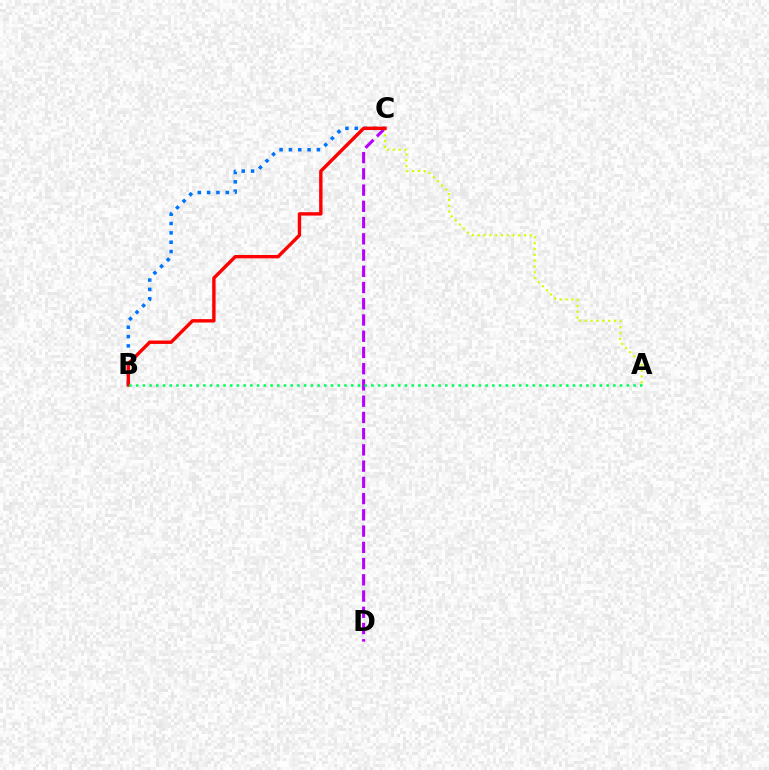{('C', 'D'): [{'color': '#b900ff', 'line_style': 'dashed', 'thickness': 2.21}], ('B', 'C'): [{'color': '#0074ff', 'line_style': 'dotted', 'thickness': 2.54}, {'color': '#ff0000', 'line_style': 'solid', 'thickness': 2.44}], ('A', 'C'): [{'color': '#d1ff00', 'line_style': 'dotted', 'thickness': 1.58}], ('A', 'B'): [{'color': '#00ff5c', 'line_style': 'dotted', 'thickness': 1.83}]}